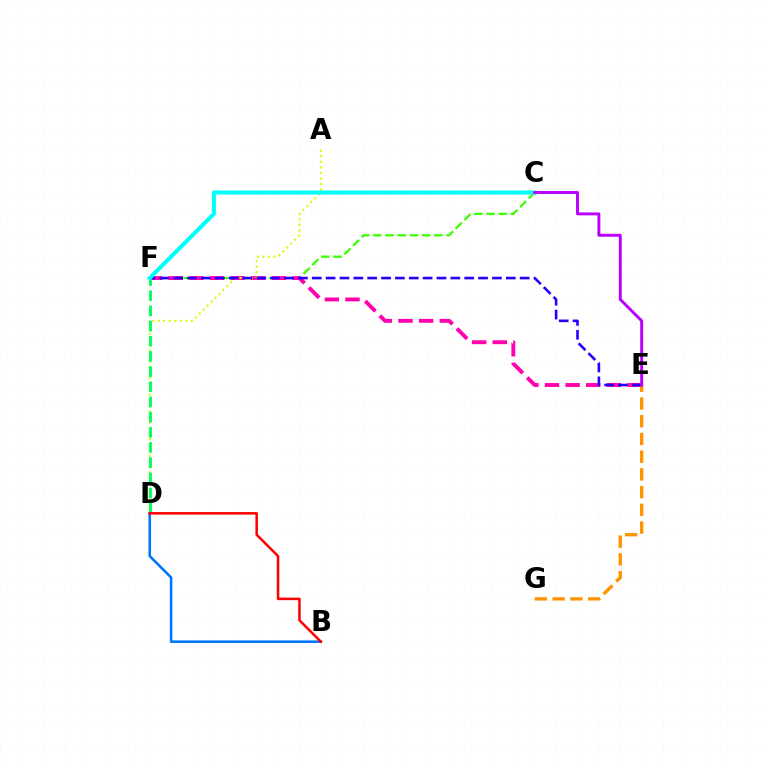{('C', 'F'): [{'color': '#3dff00', 'line_style': 'dashed', 'thickness': 1.66}, {'color': '#00fff6', 'line_style': 'solid', 'thickness': 2.93}], ('E', 'F'): [{'color': '#ff00ac', 'line_style': 'dashed', 'thickness': 2.8}, {'color': '#2500ff', 'line_style': 'dashed', 'thickness': 1.88}], ('A', 'D'): [{'color': '#d1ff00', 'line_style': 'dotted', 'thickness': 1.5}], ('D', 'F'): [{'color': '#00ff5c', 'line_style': 'dashed', 'thickness': 2.06}], ('E', 'G'): [{'color': '#ff9400', 'line_style': 'dashed', 'thickness': 2.41}], ('B', 'D'): [{'color': '#0074ff', 'line_style': 'solid', 'thickness': 1.83}, {'color': '#ff0000', 'line_style': 'solid', 'thickness': 1.82}], ('C', 'E'): [{'color': '#b900ff', 'line_style': 'solid', 'thickness': 2.12}]}